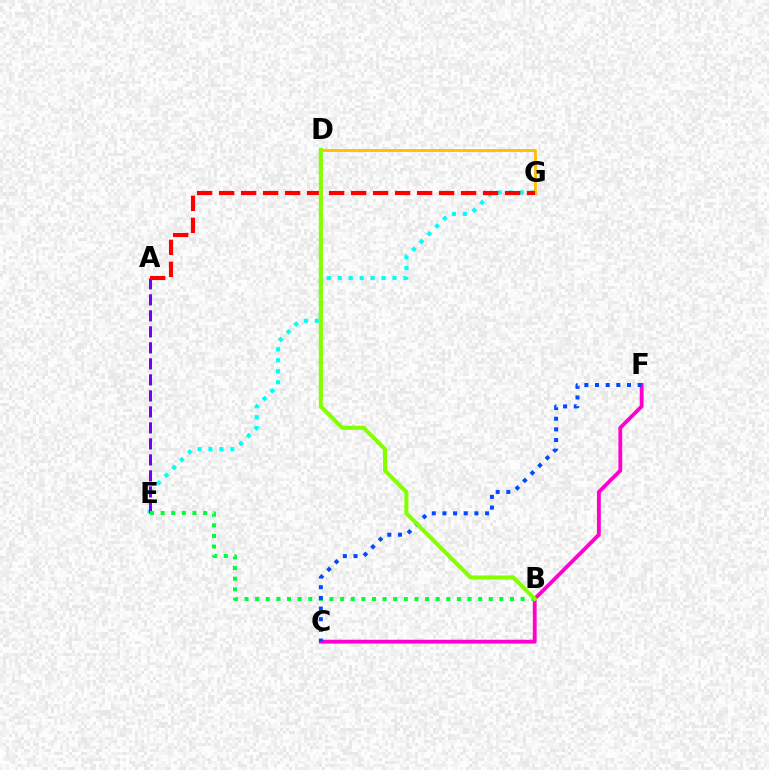{('E', 'G'): [{'color': '#00fff6', 'line_style': 'dotted', 'thickness': 2.98}], ('C', 'F'): [{'color': '#ff00cf', 'line_style': 'solid', 'thickness': 2.75}, {'color': '#004bff', 'line_style': 'dotted', 'thickness': 2.9}], ('D', 'G'): [{'color': '#ffbd00', 'line_style': 'solid', 'thickness': 2.02}], ('A', 'E'): [{'color': '#7200ff', 'line_style': 'dashed', 'thickness': 2.17}], ('B', 'E'): [{'color': '#00ff39', 'line_style': 'dotted', 'thickness': 2.89}], ('A', 'G'): [{'color': '#ff0000', 'line_style': 'dashed', 'thickness': 2.99}], ('B', 'D'): [{'color': '#84ff00', 'line_style': 'solid', 'thickness': 2.94}]}